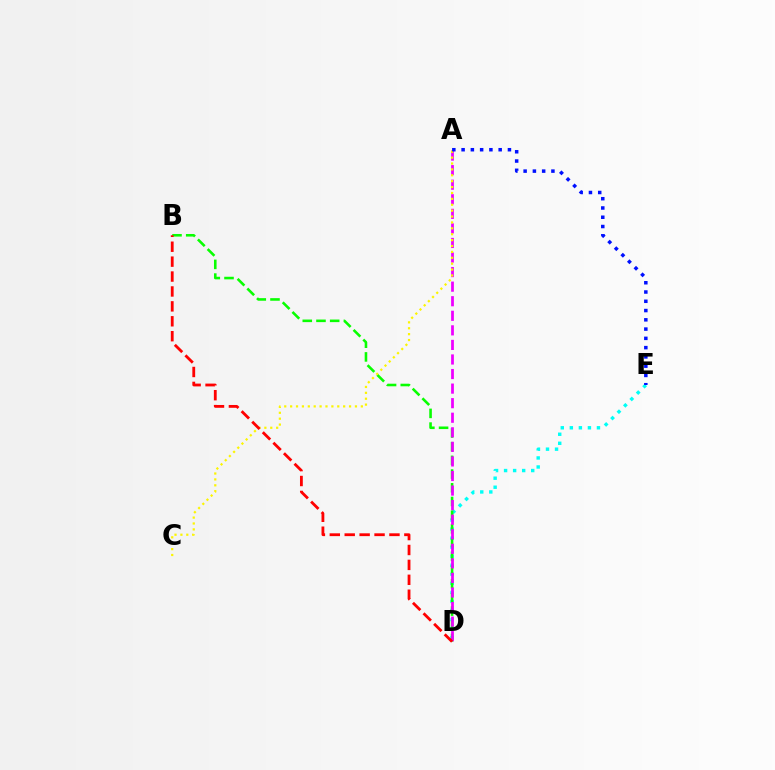{('D', 'E'): [{'color': '#00fff6', 'line_style': 'dotted', 'thickness': 2.46}], ('B', 'D'): [{'color': '#08ff00', 'line_style': 'dashed', 'thickness': 1.86}, {'color': '#ff0000', 'line_style': 'dashed', 'thickness': 2.03}], ('A', 'D'): [{'color': '#ee00ff', 'line_style': 'dashed', 'thickness': 1.98}], ('A', 'C'): [{'color': '#fcf500', 'line_style': 'dotted', 'thickness': 1.6}], ('A', 'E'): [{'color': '#0010ff', 'line_style': 'dotted', 'thickness': 2.52}]}